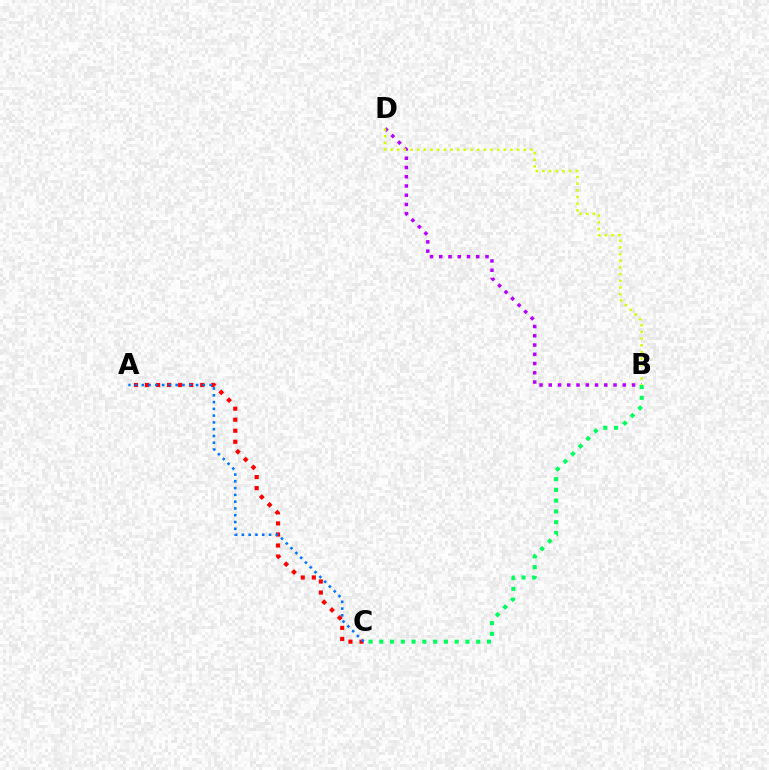{('A', 'C'): [{'color': '#ff0000', 'line_style': 'dotted', 'thickness': 3.0}, {'color': '#0074ff', 'line_style': 'dotted', 'thickness': 1.84}], ('B', 'D'): [{'color': '#b900ff', 'line_style': 'dotted', 'thickness': 2.51}, {'color': '#d1ff00', 'line_style': 'dotted', 'thickness': 1.81}], ('B', 'C'): [{'color': '#00ff5c', 'line_style': 'dotted', 'thickness': 2.93}]}